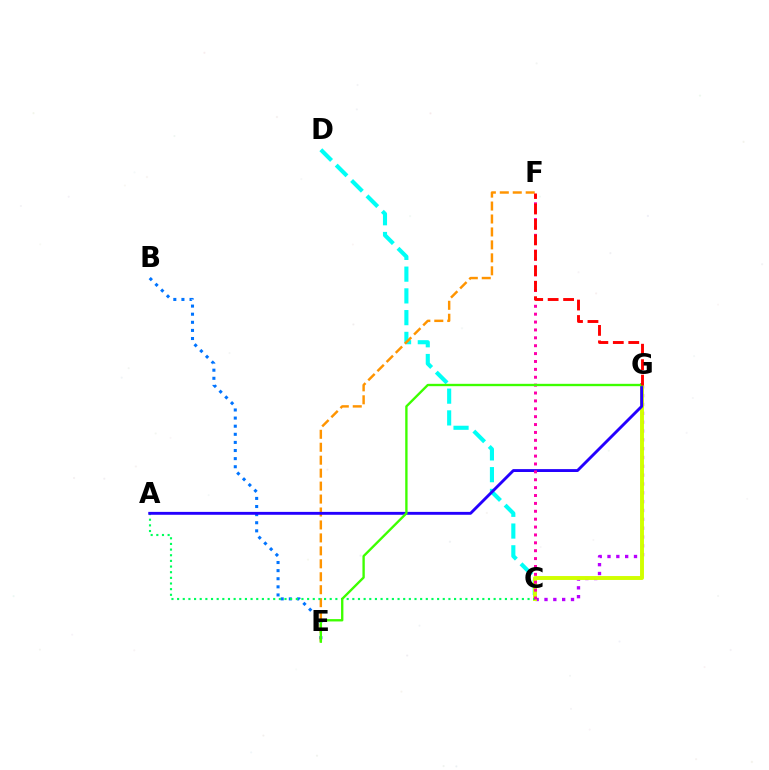{('C', 'G'): [{'color': '#b900ff', 'line_style': 'dotted', 'thickness': 2.4}, {'color': '#d1ff00', 'line_style': 'solid', 'thickness': 2.82}], ('C', 'D'): [{'color': '#00fff6', 'line_style': 'dashed', 'thickness': 2.95}], ('B', 'E'): [{'color': '#0074ff', 'line_style': 'dotted', 'thickness': 2.2}], ('E', 'F'): [{'color': '#ff9400', 'line_style': 'dashed', 'thickness': 1.76}], ('A', 'C'): [{'color': '#00ff5c', 'line_style': 'dotted', 'thickness': 1.54}], ('A', 'G'): [{'color': '#2500ff', 'line_style': 'solid', 'thickness': 2.08}], ('C', 'F'): [{'color': '#ff00ac', 'line_style': 'dotted', 'thickness': 2.14}], ('E', 'G'): [{'color': '#3dff00', 'line_style': 'solid', 'thickness': 1.69}], ('F', 'G'): [{'color': '#ff0000', 'line_style': 'dashed', 'thickness': 2.1}]}